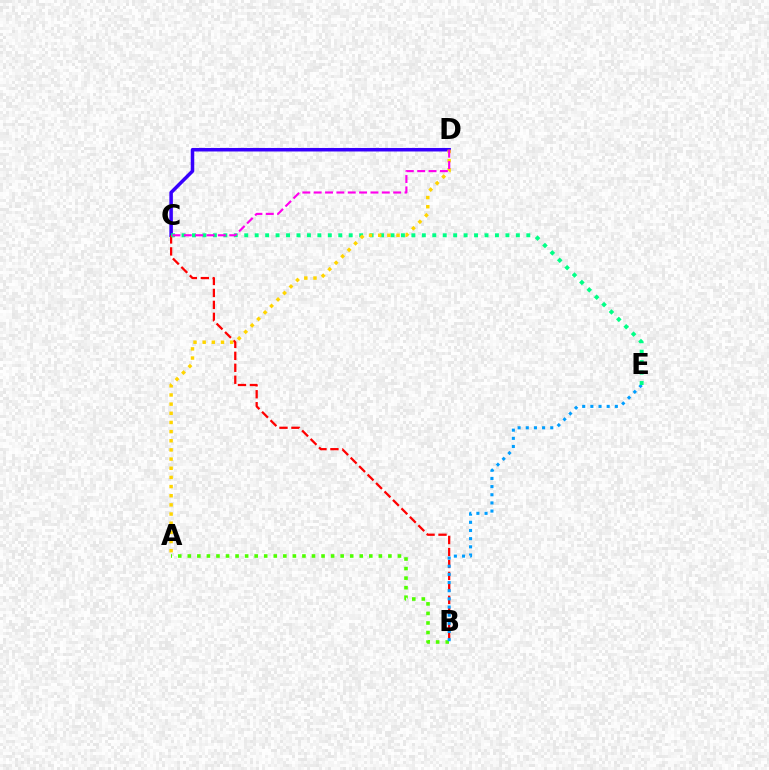{('C', 'D'): [{'color': '#3700ff', 'line_style': 'solid', 'thickness': 2.53}, {'color': '#ff00ed', 'line_style': 'dashed', 'thickness': 1.54}], ('B', 'C'): [{'color': '#ff0000', 'line_style': 'dashed', 'thickness': 1.62}], ('A', 'B'): [{'color': '#4fff00', 'line_style': 'dotted', 'thickness': 2.6}], ('B', 'E'): [{'color': '#009eff', 'line_style': 'dotted', 'thickness': 2.22}], ('C', 'E'): [{'color': '#00ff86', 'line_style': 'dotted', 'thickness': 2.84}], ('A', 'D'): [{'color': '#ffd500', 'line_style': 'dotted', 'thickness': 2.49}]}